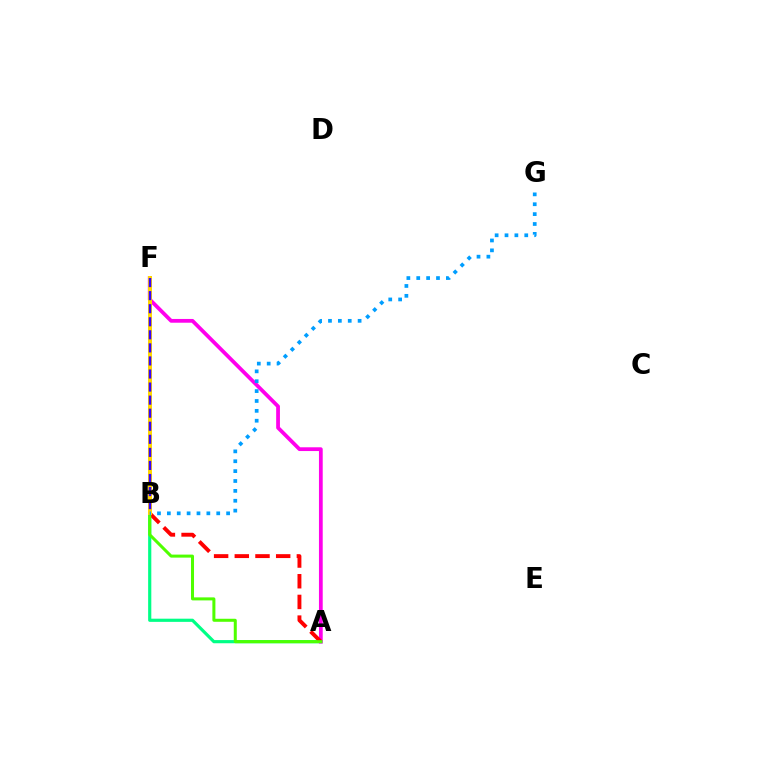{('A', 'B'): [{'color': '#00ff86', 'line_style': 'solid', 'thickness': 2.29}, {'color': '#ff0000', 'line_style': 'dashed', 'thickness': 2.81}, {'color': '#4fff00', 'line_style': 'solid', 'thickness': 2.18}], ('A', 'F'): [{'color': '#ff00ed', 'line_style': 'solid', 'thickness': 2.71}], ('B', 'F'): [{'color': '#ffd500', 'line_style': 'solid', 'thickness': 2.87}, {'color': '#3700ff', 'line_style': 'dashed', 'thickness': 1.77}], ('B', 'G'): [{'color': '#009eff', 'line_style': 'dotted', 'thickness': 2.68}]}